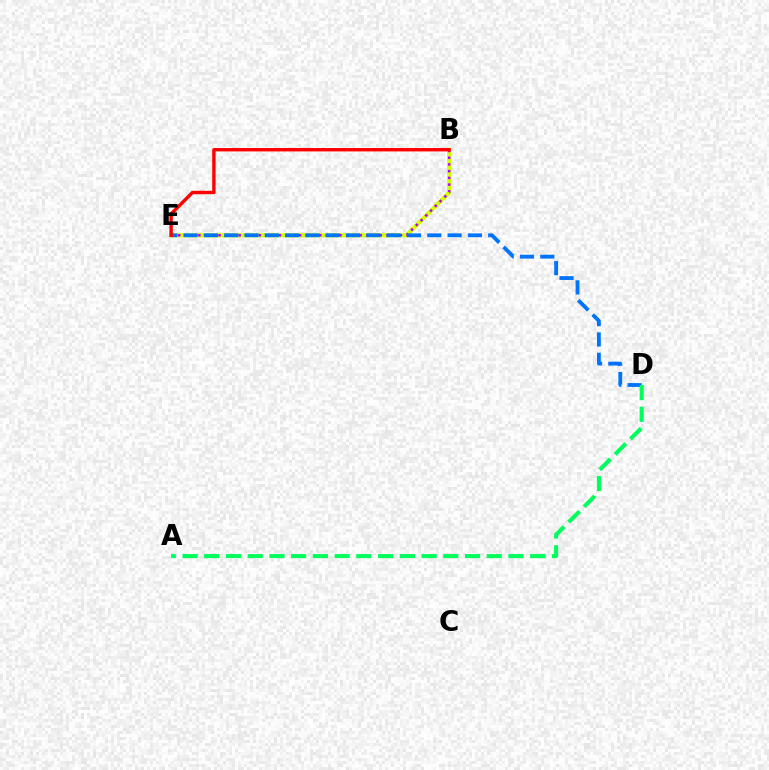{('B', 'E'): [{'color': '#d1ff00', 'line_style': 'solid', 'thickness': 3.0}, {'color': '#b900ff', 'line_style': 'dotted', 'thickness': 1.83}, {'color': '#ff0000', 'line_style': 'solid', 'thickness': 2.44}], ('D', 'E'): [{'color': '#0074ff', 'line_style': 'dashed', 'thickness': 2.76}], ('A', 'D'): [{'color': '#00ff5c', 'line_style': 'dashed', 'thickness': 2.95}]}